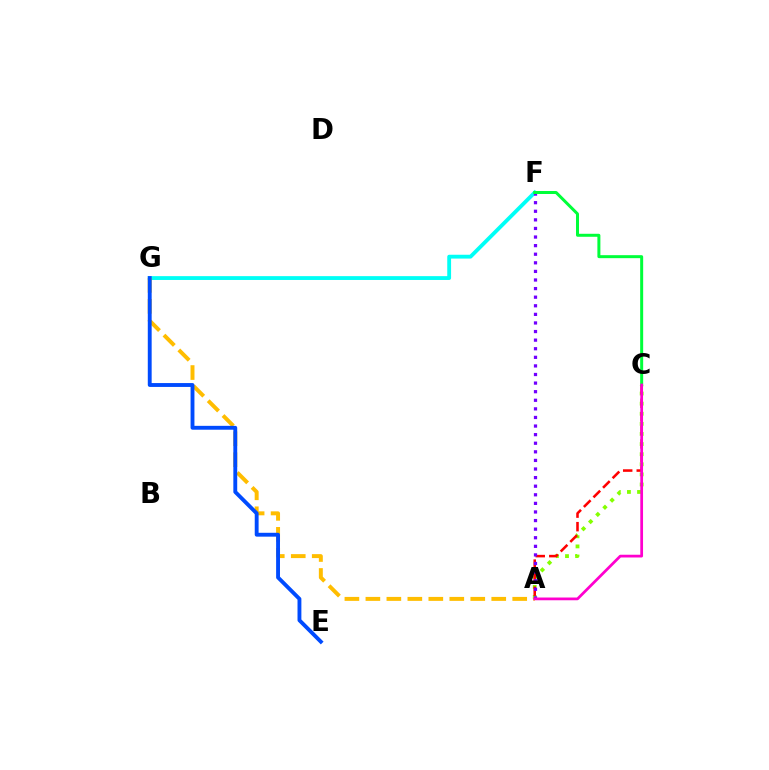{('A', 'C'): [{'color': '#84ff00', 'line_style': 'dotted', 'thickness': 2.75}, {'color': '#ff0000', 'line_style': 'dashed', 'thickness': 1.84}, {'color': '#ff00cf', 'line_style': 'solid', 'thickness': 1.98}], ('F', 'G'): [{'color': '#00fff6', 'line_style': 'solid', 'thickness': 2.76}], ('A', 'G'): [{'color': '#ffbd00', 'line_style': 'dashed', 'thickness': 2.85}], ('E', 'G'): [{'color': '#004bff', 'line_style': 'solid', 'thickness': 2.78}], ('A', 'F'): [{'color': '#7200ff', 'line_style': 'dotted', 'thickness': 2.33}], ('C', 'F'): [{'color': '#00ff39', 'line_style': 'solid', 'thickness': 2.16}]}